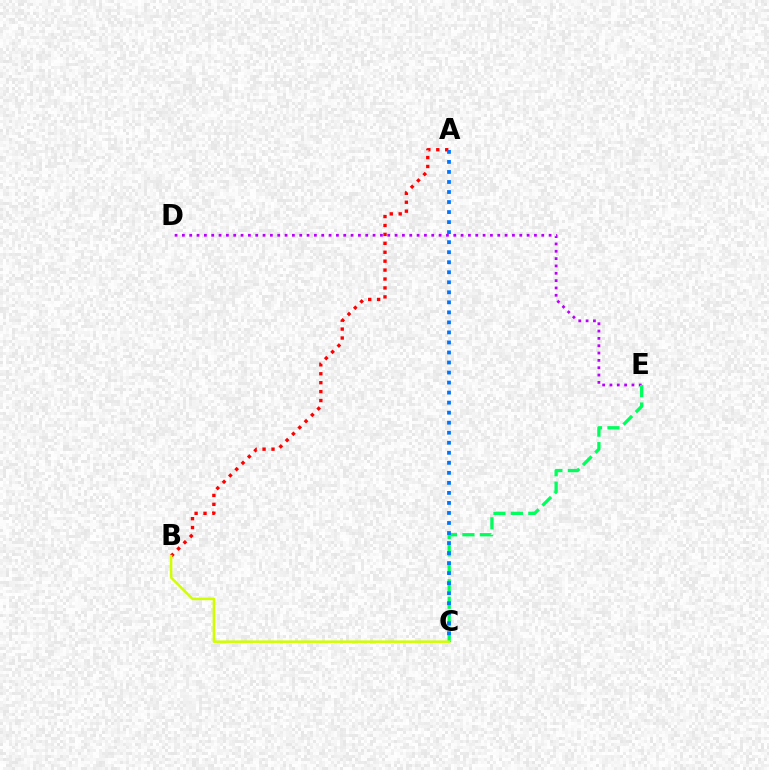{('A', 'B'): [{'color': '#ff0000', 'line_style': 'dotted', 'thickness': 2.42}], ('D', 'E'): [{'color': '#b900ff', 'line_style': 'dotted', 'thickness': 1.99}], ('C', 'E'): [{'color': '#00ff5c', 'line_style': 'dashed', 'thickness': 2.37}], ('A', 'C'): [{'color': '#0074ff', 'line_style': 'dotted', 'thickness': 2.72}], ('B', 'C'): [{'color': '#d1ff00', 'line_style': 'solid', 'thickness': 1.82}]}